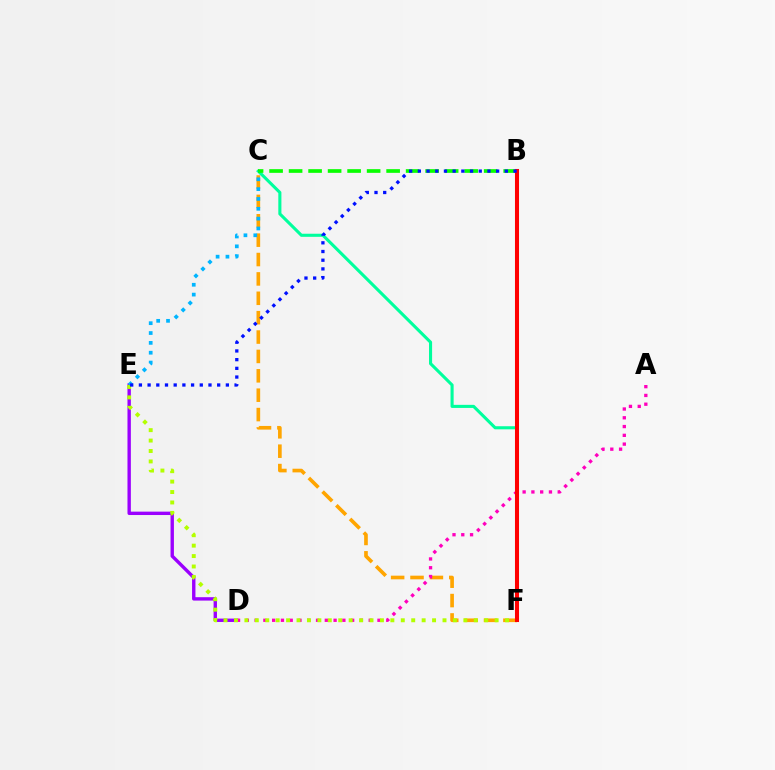{('D', 'E'): [{'color': '#9b00ff', 'line_style': 'solid', 'thickness': 2.44}], ('C', 'F'): [{'color': '#ffa500', 'line_style': 'dashed', 'thickness': 2.63}, {'color': '#00ff9d', 'line_style': 'solid', 'thickness': 2.23}], ('A', 'D'): [{'color': '#ff00bd', 'line_style': 'dotted', 'thickness': 2.38}], ('E', 'F'): [{'color': '#b3ff00', 'line_style': 'dotted', 'thickness': 2.83}], ('B', 'C'): [{'color': '#08ff00', 'line_style': 'dashed', 'thickness': 2.65}], ('C', 'E'): [{'color': '#00b5ff', 'line_style': 'dotted', 'thickness': 2.67}], ('B', 'F'): [{'color': '#ff0000', 'line_style': 'solid', 'thickness': 2.92}], ('B', 'E'): [{'color': '#0010ff', 'line_style': 'dotted', 'thickness': 2.36}]}